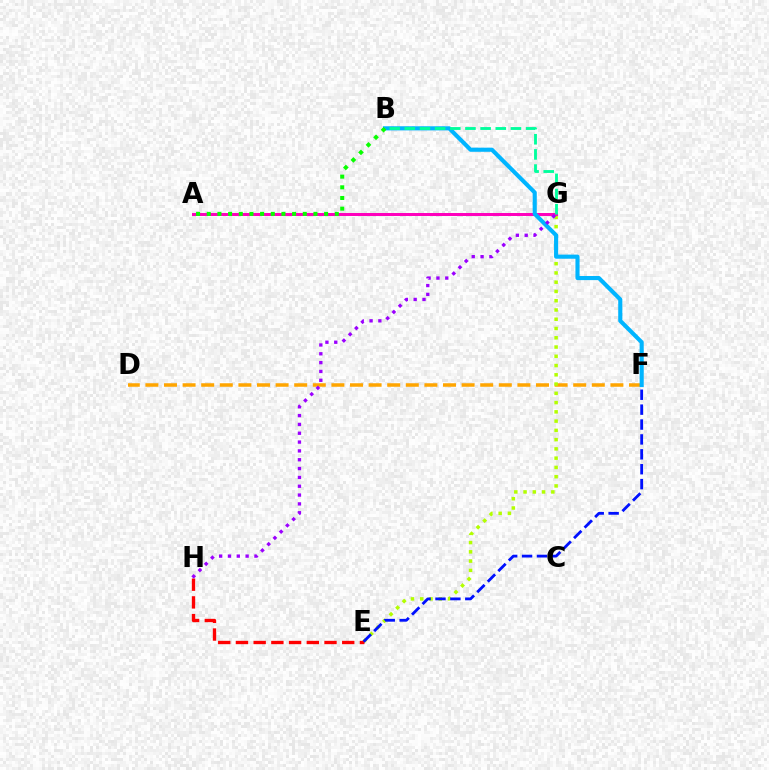{('D', 'F'): [{'color': '#ffa500', 'line_style': 'dashed', 'thickness': 2.53}], ('E', 'G'): [{'color': '#b3ff00', 'line_style': 'dotted', 'thickness': 2.52}], ('A', 'G'): [{'color': '#ff00bd', 'line_style': 'solid', 'thickness': 2.14}], ('E', 'H'): [{'color': '#ff0000', 'line_style': 'dashed', 'thickness': 2.41}], ('B', 'F'): [{'color': '#00b5ff', 'line_style': 'solid', 'thickness': 2.96}], ('B', 'G'): [{'color': '#00ff9d', 'line_style': 'dashed', 'thickness': 2.06}], ('E', 'F'): [{'color': '#0010ff', 'line_style': 'dashed', 'thickness': 2.02}], ('G', 'H'): [{'color': '#9b00ff', 'line_style': 'dotted', 'thickness': 2.4}], ('A', 'B'): [{'color': '#08ff00', 'line_style': 'dotted', 'thickness': 2.9}]}